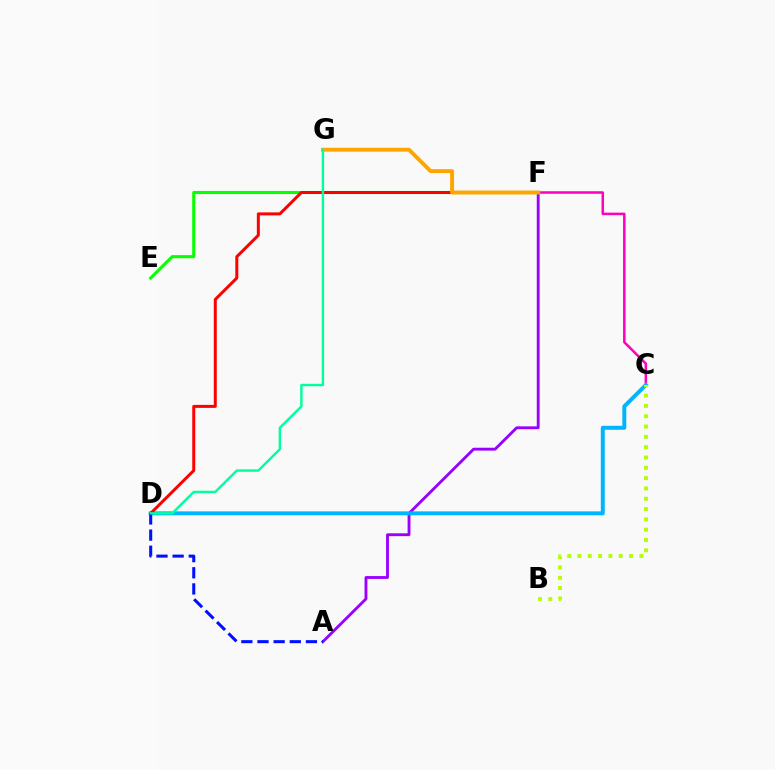{('A', 'F'): [{'color': '#9b00ff', 'line_style': 'solid', 'thickness': 2.06}], ('C', 'F'): [{'color': '#ff00bd', 'line_style': 'solid', 'thickness': 1.82}], ('C', 'D'): [{'color': '#00b5ff', 'line_style': 'solid', 'thickness': 2.85}], ('E', 'F'): [{'color': '#08ff00', 'line_style': 'solid', 'thickness': 2.22}], ('D', 'F'): [{'color': '#ff0000', 'line_style': 'solid', 'thickness': 2.16}], ('A', 'D'): [{'color': '#0010ff', 'line_style': 'dashed', 'thickness': 2.19}], ('B', 'C'): [{'color': '#b3ff00', 'line_style': 'dotted', 'thickness': 2.8}], ('F', 'G'): [{'color': '#ffa500', 'line_style': 'solid', 'thickness': 2.81}], ('D', 'G'): [{'color': '#00ff9d', 'line_style': 'solid', 'thickness': 1.74}]}